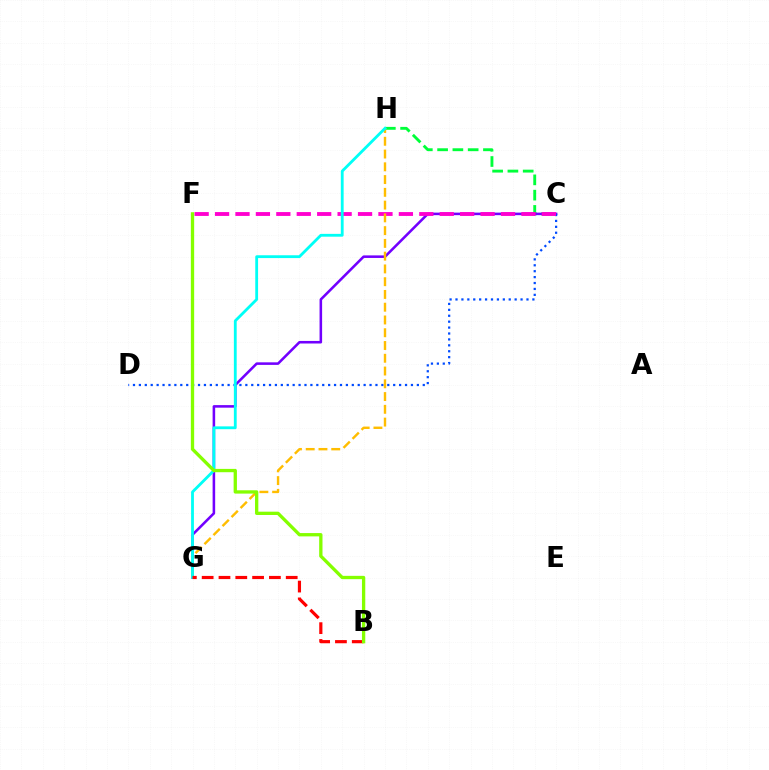{('C', 'H'): [{'color': '#00ff39', 'line_style': 'dashed', 'thickness': 2.08}], ('C', 'G'): [{'color': '#7200ff', 'line_style': 'solid', 'thickness': 1.84}], ('C', 'D'): [{'color': '#004bff', 'line_style': 'dotted', 'thickness': 1.61}], ('C', 'F'): [{'color': '#ff00cf', 'line_style': 'dashed', 'thickness': 2.77}], ('G', 'H'): [{'color': '#ffbd00', 'line_style': 'dashed', 'thickness': 1.73}, {'color': '#00fff6', 'line_style': 'solid', 'thickness': 2.03}], ('B', 'G'): [{'color': '#ff0000', 'line_style': 'dashed', 'thickness': 2.28}], ('B', 'F'): [{'color': '#84ff00', 'line_style': 'solid', 'thickness': 2.38}]}